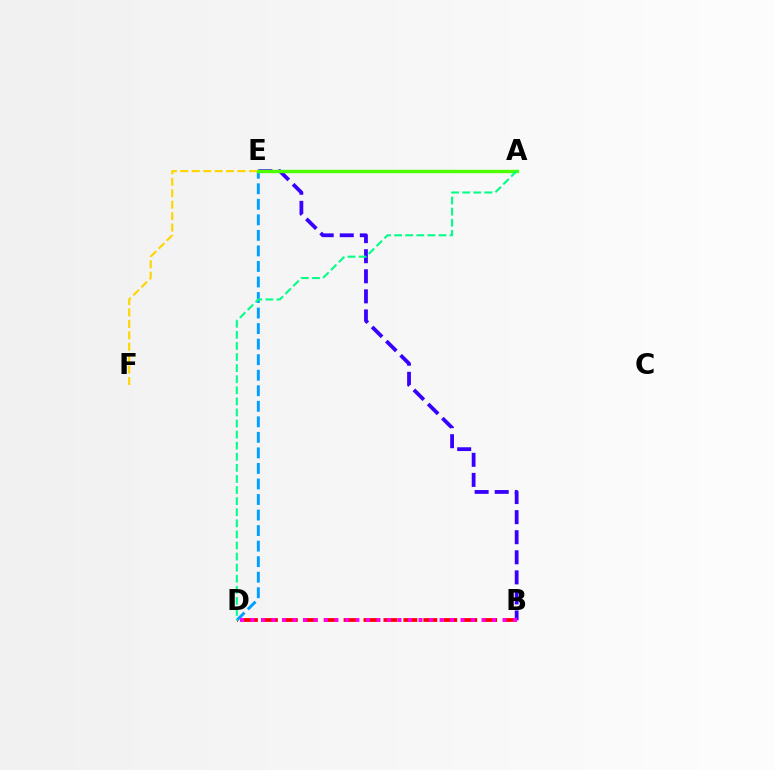{('B', 'D'): [{'color': '#ff0000', 'line_style': 'dashed', 'thickness': 2.71}, {'color': '#ff00ed', 'line_style': 'dotted', 'thickness': 2.85}], ('D', 'E'): [{'color': '#009eff', 'line_style': 'dashed', 'thickness': 2.11}], ('B', 'E'): [{'color': '#3700ff', 'line_style': 'dashed', 'thickness': 2.73}], ('A', 'E'): [{'color': '#4fff00', 'line_style': 'solid', 'thickness': 2.46}], ('A', 'D'): [{'color': '#00ff86', 'line_style': 'dashed', 'thickness': 1.51}], ('E', 'F'): [{'color': '#ffd500', 'line_style': 'dashed', 'thickness': 1.55}]}